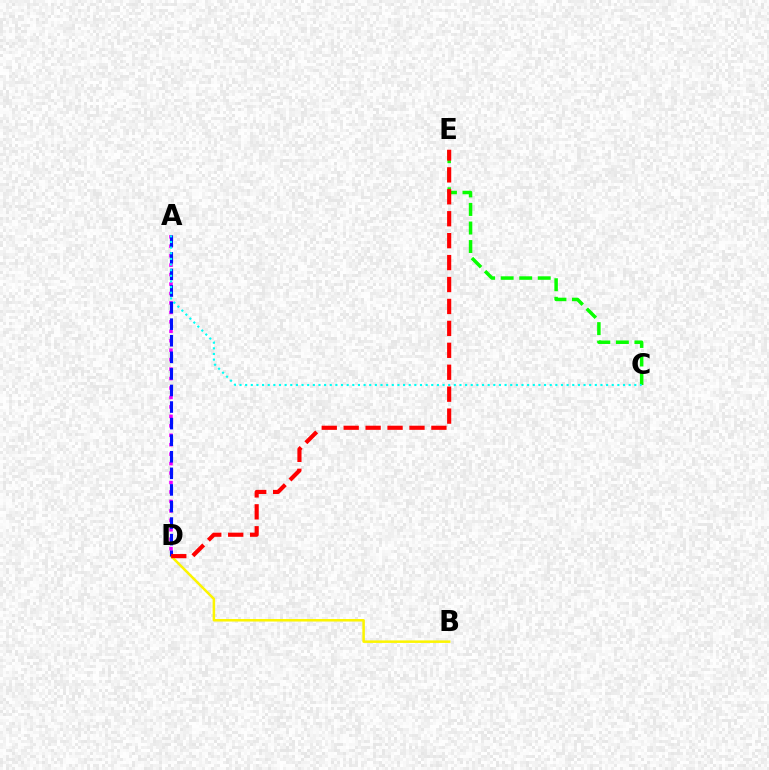{('A', 'D'): [{'color': '#ee00ff', 'line_style': 'dotted', 'thickness': 2.57}, {'color': '#0010ff', 'line_style': 'dashed', 'thickness': 2.25}], ('B', 'D'): [{'color': '#fcf500', 'line_style': 'solid', 'thickness': 1.82}], ('C', 'E'): [{'color': '#08ff00', 'line_style': 'dashed', 'thickness': 2.52}], ('D', 'E'): [{'color': '#ff0000', 'line_style': 'dashed', 'thickness': 2.98}], ('A', 'C'): [{'color': '#00fff6', 'line_style': 'dotted', 'thickness': 1.53}]}